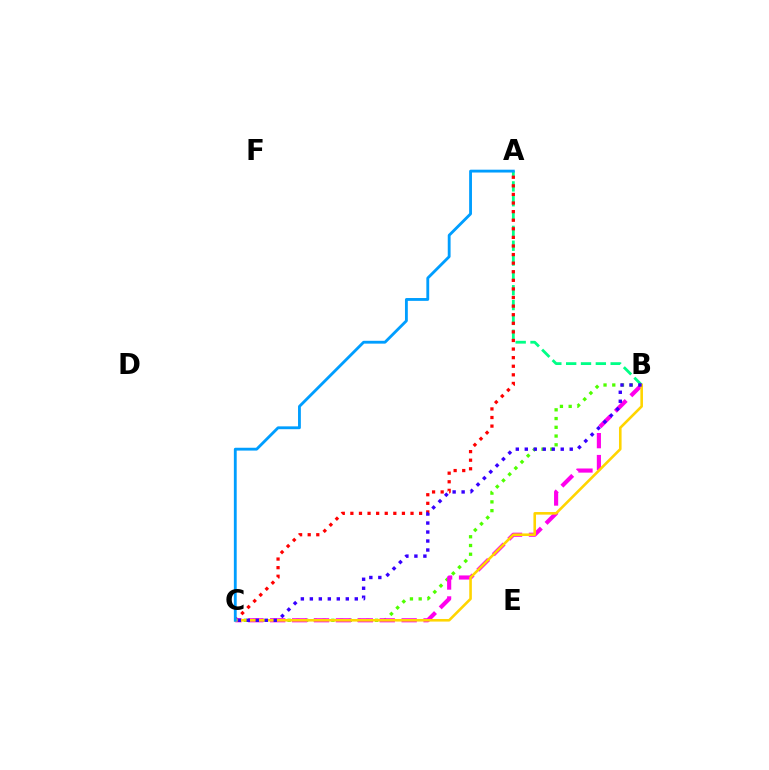{('B', 'C'): [{'color': '#4fff00', 'line_style': 'dotted', 'thickness': 2.38}, {'color': '#ff00ed', 'line_style': 'dashed', 'thickness': 2.98}, {'color': '#ffd500', 'line_style': 'solid', 'thickness': 1.87}, {'color': '#3700ff', 'line_style': 'dotted', 'thickness': 2.44}], ('A', 'B'): [{'color': '#00ff86', 'line_style': 'dashed', 'thickness': 2.02}], ('A', 'C'): [{'color': '#ff0000', 'line_style': 'dotted', 'thickness': 2.33}, {'color': '#009eff', 'line_style': 'solid', 'thickness': 2.04}]}